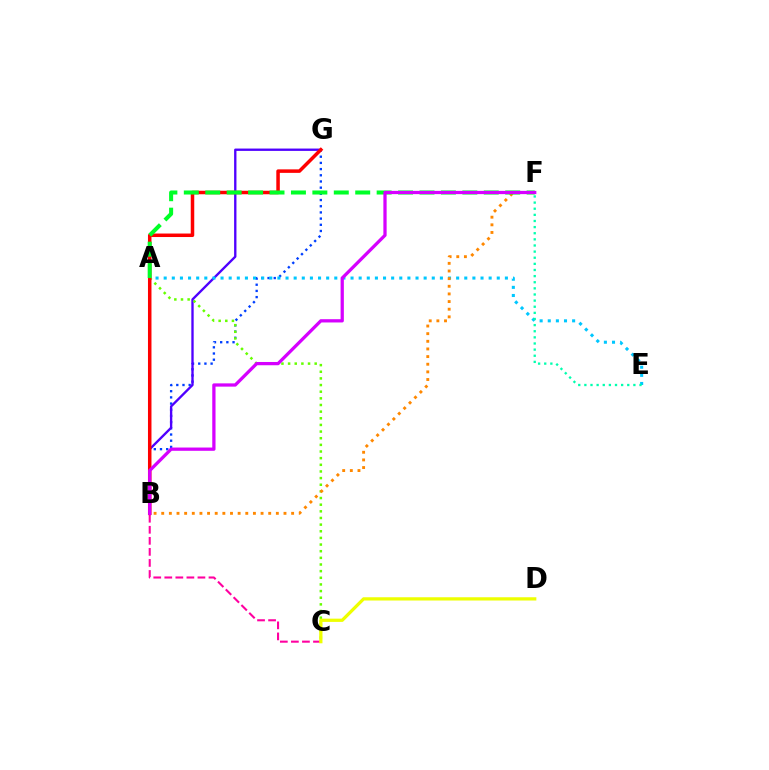{('A', 'C'): [{'color': '#ff00a0', 'line_style': 'dashed', 'thickness': 1.5}, {'color': '#66ff00', 'line_style': 'dotted', 'thickness': 1.81}], ('B', 'G'): [{'color': '#003fff', 'line_style': 'dotted', 'thickness': 1.68}, {'color': '#4f00ff', 'line_style': 'solid', 'thickness': 1.69}, {'color': '#ff0000', 'line_style': 'solid', 'thickness': 2.52}], ('A', 'E'): [{'color': '#00c7ff', 'line_style': 'dotted', 'thickness': 2.21}], ('B', 'F'): [{'color': '#ff8800', 'line_style': 'dotted', 'thickness': 2.08}, {'color': '#d600ff', 'line_style': 'solid', 'thickness': 2.35}], ('C', 'D'): [{'color': '#eeff00', 'line_style': 'solid', 'thickness': 2.35}], ('A', 'F'): [{'color': '#00ff27', 'line_style': 'dashed', 'thickness': 2.91}], ('E', 'F'): [{'color': '#00ffaf', 'line_style': 'dotted', 'thickness': 1.66}]}